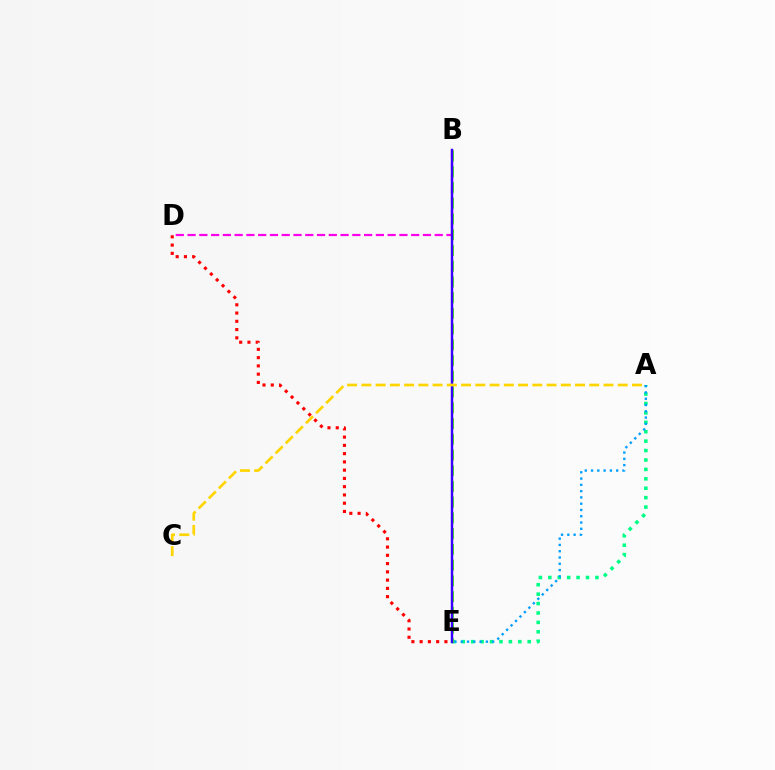{('B', 'D'): [{'color': '#ff00ed', 'line_style': 'dashed', 'thickness': 1.6}], ('A', 'E'): [{'color': '#00ff86', 'line_style': 'dotted', 'thickness': 2.56}, {'color': '#009eff', 'line_style': 'dotted', 'thickness': 1.71}], ('B', 'E'): [{'color': '#4fff00', 'line_style': 'dashed', 'thickness': 2.14}, {'color': '#3700ff', 'line_style': 'solid', 'thickness': 1.77}], ('A', 'C'): [{'color': '#ffd500', 'line_style': 'dashed', 'thickness': 1.93}], ('D', 'E'): [{'color': '#ff0000', 'line_style': 'dotted', 'thickness': 2.24}]}